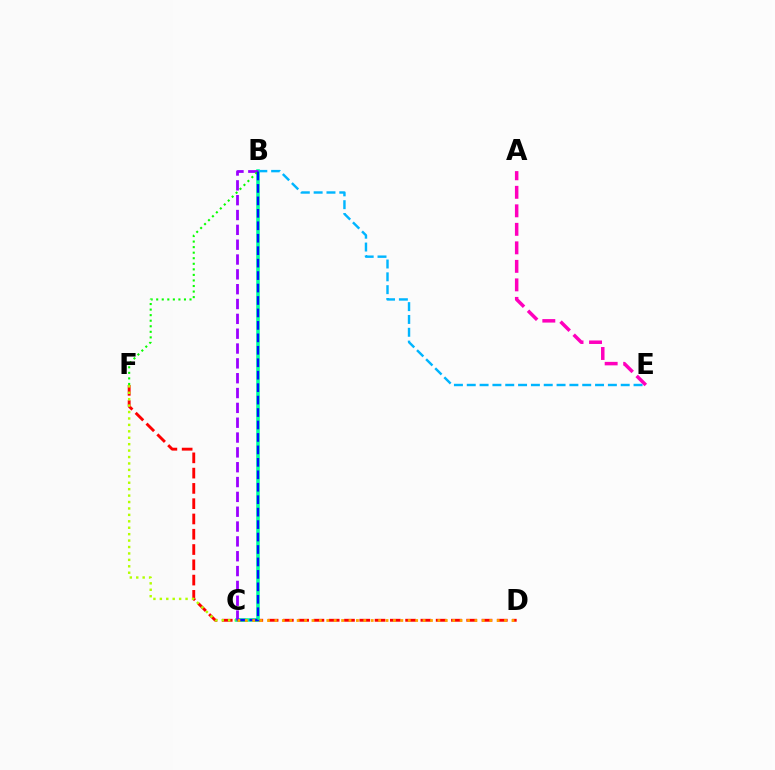{('D', 'F'): [{'color': '#ff0000', 'line_style': 'dashed', 'thickness': 2.08}], ('A', 'E'): [{'color': '#ff00bd', 'line_style': 'dashed', 'thickness': 2.51}], ('C', 'F'): [{'color': '#b3ff00', 'line_style': 'dotted', 'thickness': 1.75}], ('B', 'E'): [{'color': '#00b5ff', 'line_style': 'dashed', 'thickness': 1.74}], ('B', 'C'): [{'color': '#00ff9d', 'line_style': 'solid', 'thickness': 2.56}, {'color': '#9b00ff', 'line_style': 'dashed', 'thickness': 2.02}, {'color': '#0010ff', 'line_style': 'dashed', 'thickness': 1.69}], ('B', 'F'): [{'color': '#08ff00', 'line_style': 'dotted', 'thickness': 1.51}], ('C', 'D'): [{'color': '#ffa500', 'line_style': 'dotted', 'thickness': 2.01}]}